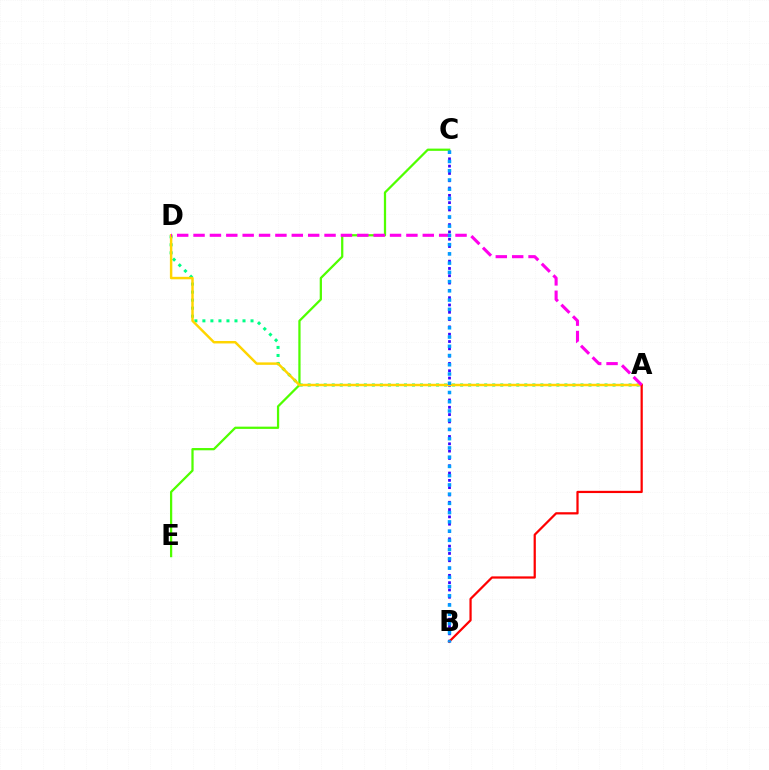{('A', 'D'): [{'color': '#00ff86', 'line_style': 'dotted', 'thickness': 2.18}, {'color': '#ffd500', 'line_style': 'solid', 'thickness': 1.77}, {'color': '#ff00ed', 'line_style': 'dashed', 'thickness': 2.22}], ('B', 'C'): [{'color': '#3700ff', 'line_style': 'dotted', 'thickness': 1.99}, {'color': '#009eff', 'line_style': 'dotted', 'thickness': 2.51}], ('C', 'E'): [{'color': '#4fff00', 'line_style': 'solid', 'thickness': 1.62}], ('A', 'B'): [{'color': '#ff0000', 'line_style': 'solid', 'thickness': 1.61}]}